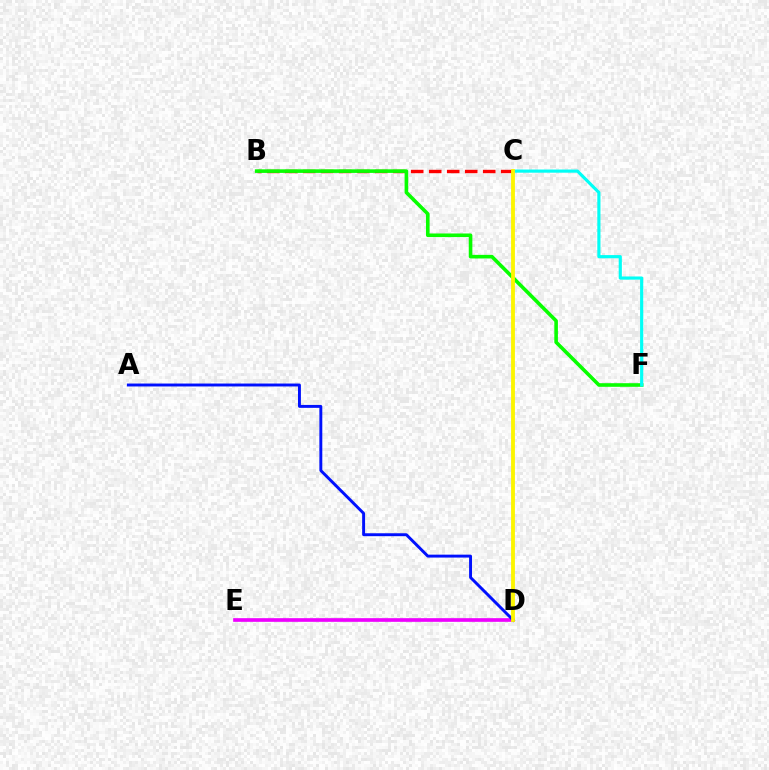{('B', 'C'): [{'color': '#ff0000', 'line_style': 'dashed', 'thickness': 2.45}], ('B', 'F'): [{'color': '#08ff00', 'line_style': 'solid', 'thickness': 2.59}], ('D', 'E'): [{'color': '#ee00ff', 'line_style': 'solid', 'thickness': 2.64}], ('A', 'D'): [{'color': '#0010ff', 'line_style': 'solid', 'thickness': 2.1}], ('C', 'F'): [{'color': '#00fff6', 'line_style': 'solid', 'thickness': 2.28}], ('C', 'D'): [{'color': '#fcf500', 'line_style': 'solid', 'thickness': 2.76}]}